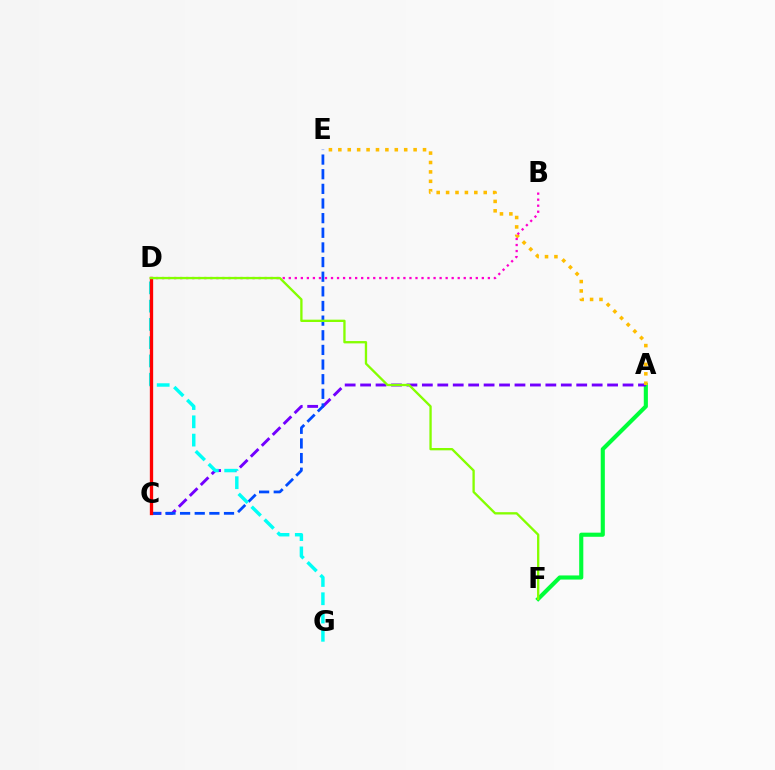{('A', 'F'): [{'color': '#00ff39', 'line_style': 'solid', 'thickness': 2.96}], ('A', 'C'): [{'color': '#7200ff', 'line_style': 'dashed', 'thickness': 2.1}], ('A', 'E'): [{'color': '#ffbd00', 'line_style': 'dotted', 'thickness': 2.56}], ('B', 'D'): [{'color': '#ff00cf', 'line_style': 'dotted', 'thickness': 1.64}], ('C', 'E'): [{'color': '#004bff', 'line_style': 'dashed', 'thickness': 1.99}], ('D', 'G'): [{'color': '#00fff6', 'line_style': 'dashed', 'thickness': 2.48}], ('C', 'D'): [{'color': '#ff0000', 'line_style': 'solid', 'thickness': 2.38}], ('D', 'F'): [{'color': '#84ff00', 'line_style': 'solid', 'thickness': 1.67}]}